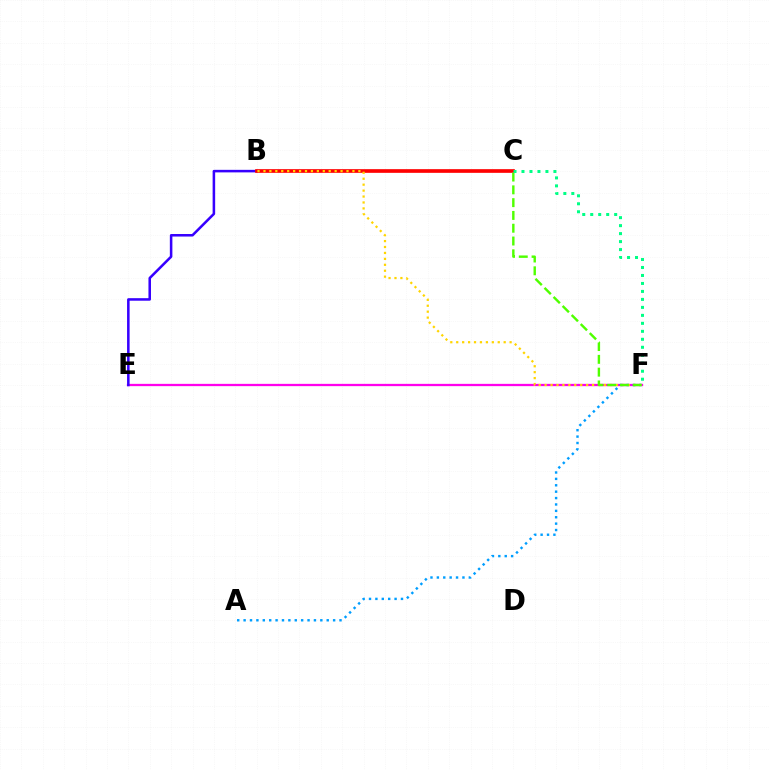{('E', 'F'): [{'color': '#ff00ed', 'line_style': 'solid', 'thickness': 1.65}], ('B', 'E'): [{'color': '#3700ff', 'line_style': 'solid', 'thickness': 1.83}], ('A', 'F'): [{'color': '#009eff', 'line_style': 'dotted', 'thickness': 1.74}], ('B', 'C'): [{'color': '#ff0000', 'line_style': 'solid', 'thickness': 2.65}], ('B', 'F'): [{'color': '#ffd500', 'line_style': 'dotted', 'thickness': 1.61}], ('C', 'F'): [{'color': '#4fff00', 'line_style': 'dashed', 'thickness': 1.74}, {'color': '#00ff86', 'line_style': 'dotted', 'thickness': 2.17}]}